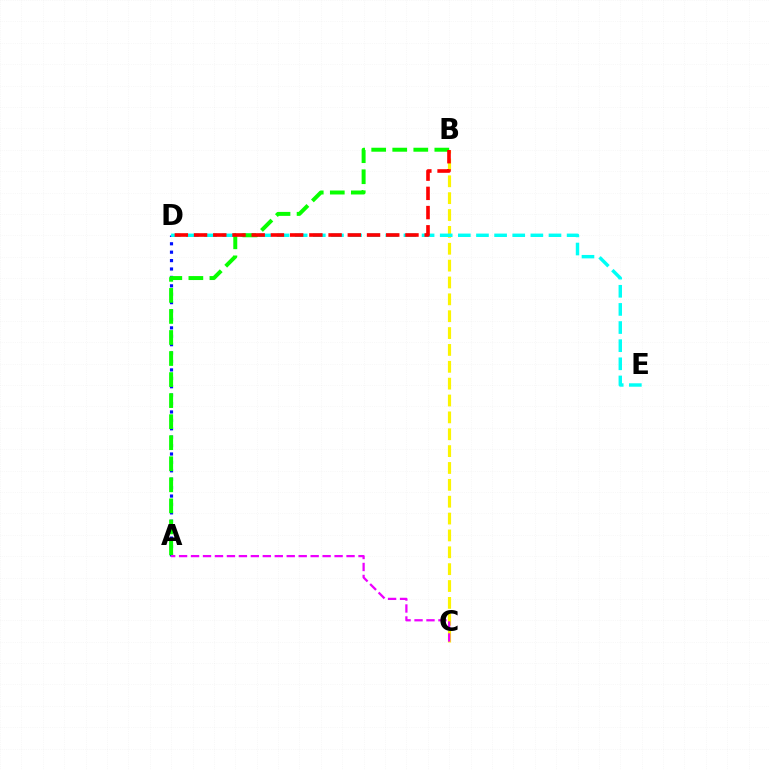{('A', 'D'): [{'color': '#0010ff', 'line_style': 'dotted', 'thickness': 2.28}], ('B', 'C'): [{'color': '#fcf500', 'line_style': 'dashed', 'thickness': 2.29}], ('D', 'E'): [{'color': '#00fff6', 'line_style': 'dashed', 'thickness': 2.46}], ('A', 'B'): [{'color': '#08ff00', 'line_style': 'dashed', 'thickness': 2.86}], ('B', 'D'): [{'color': '#ff0000', 'line_style': 'dashed', 'thickness': 2.61}], ('A', 'C'): [{'color': '#ee00ff', 'line_style': 'dashed', 'thickness': 1.62}]}